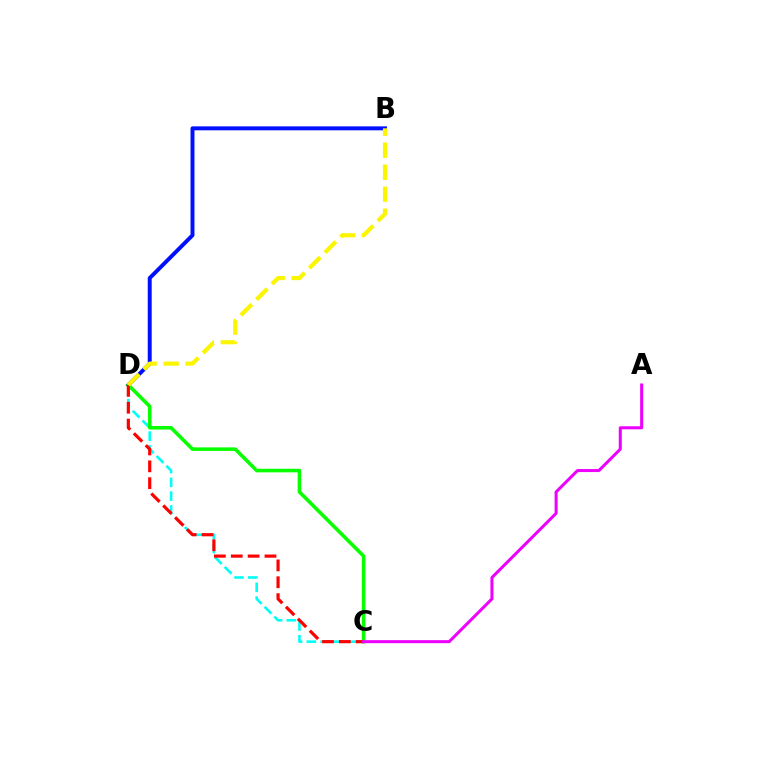{('C', 'D'): [{'color': '#00fff6', 'line_style': 'dashed', 'thickness': 1.87}, {'color': '#08ff00', 'line_style': 'solid', 'thickness': 2.57}, {'color': '#ff0000', 'line_style': 'dashed', 'thickness': 2.29}], ('B', 'D'): [{'color': '#0010ff', 'line_style': 'solid', 'thickness': 2.84}, {'color': '#fcf500', 'line_style': 'dashed', 'thickness': 2.99}], ('A', 'C'): [{'color': '#ee00ff', 'line_style': 'solid', 'thickness': 2.18}]}